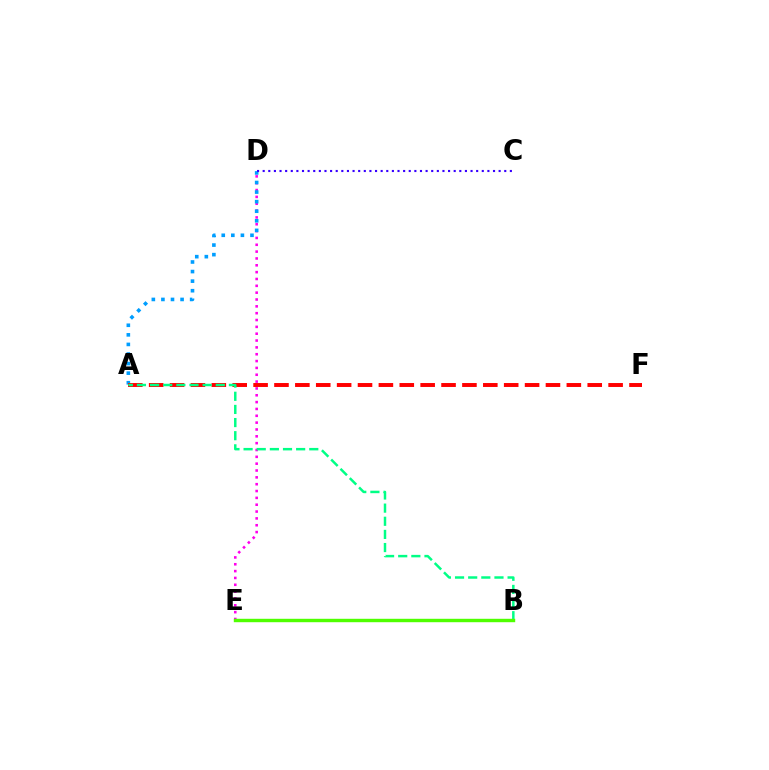{('D', 'E'): [{'color': '#ff00ed', 'line_style': 'dotted', 'thickness': 1.86}], ('A', 'D'): [{'color': '#009eff', 'line_style': 'dotted', 'thickness': 2.6}], ('C', 'D'): [{'color': '#3700ff', 'line_style': 'dotted', 'thickness': 1.53}], ('A', 'F'): [{'color': '#ff0000', 'line_style': 'dashed', 'thickness': 2.84}], ('B', 'E'): [{'color': '#ffd500', 'line_style': 'dotted', 'thickness': 2.08}, {'color': '#4fff00', 'line_style': 'solid', 'thickness': 2.46}], ('A', 'B'): [{'color': '#00ff86', 'line_style': 'dashed', 'thickness': 1.78}]}